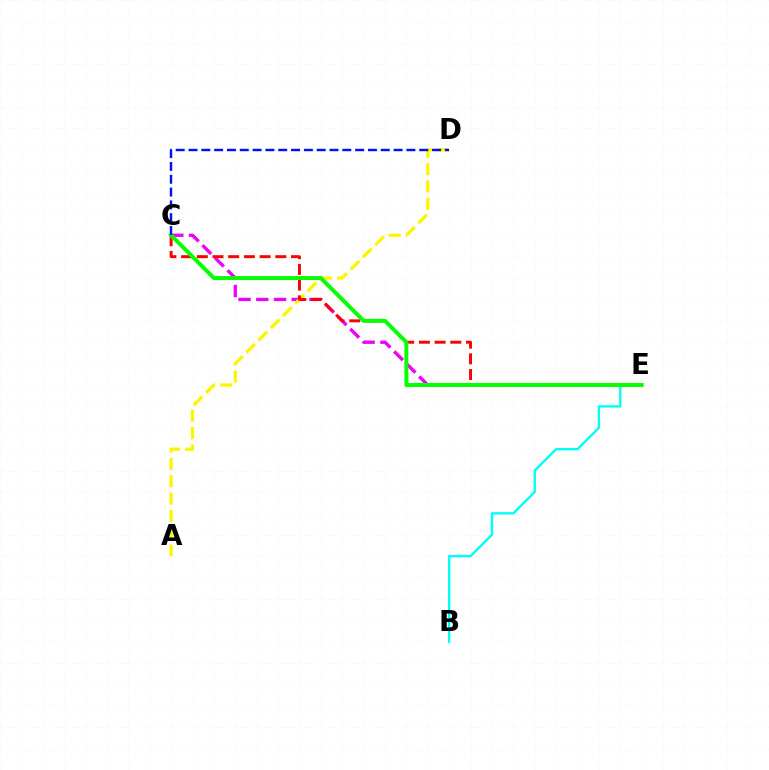{('C', 'E'): [{'color': '#ee00ff', 'line_style': 'dashed', 'thickness': 2.41}, {'color': '#ff0000', 'line_style': 'dashed', 'thickness': 2.13}, {'color': '#08ff00', 'line_style': 'solid', 'thickness': 2.86}], ('B', 'E'): [{'color': '#00fff6', 'line_style': 'solid', 'thickness': 1.71}], ('A', 'D'): [{'color': '#fcf500', 'line_style': 'dashed', 'thickness': 2.36}], ('C', 'D'): [{'color': '#0010ff', 'line_style': 'dashed', 'thickness': 1.74}]}